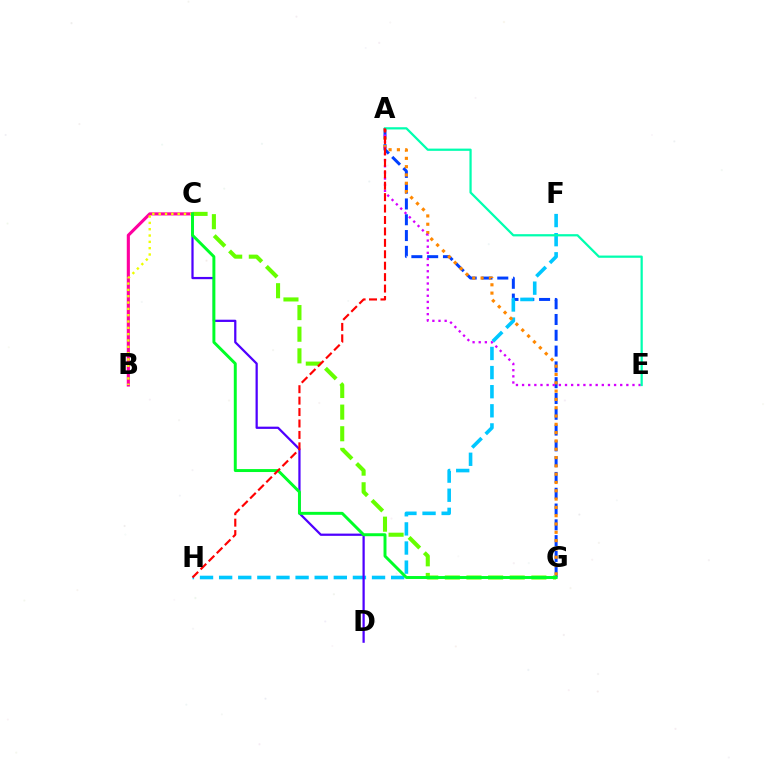{('A', 'G'): [{'color': '#003fff', 'line_style': 'dashed', 'thickness': 2.15}, {'color': '#ff8800', 'line_style': 'dotted', 'thickness': 2.26}], ('B', 'C'): [{'color': '#ff00a0', 'line_style': 'solid', 'thickness': 2.24}, {'color': '#eeff00', 'line_style': 'dotted', 'thickness': 1.72}], ('F', 'H'): [{'color': '#00c7ff', 'line_style': 'dashed', 'thickness': 2.6}], ('C', 'D'): [{'color': '#4f00ff', 'line_style': 'solid', 'thickness': 1.62}], ('A', 'E'): [{'color': '#d600ff', 'line_style': 'dotted', 'thickness': 1.67}, {'color': '#00ffaf', 'line_style': 'solid', 'thickness': 1.61}], ('C', 'G'): [{'color': '#66ff00', 'line_style': 'dashed', 'thickness': 2.94}, {'color': '#00ff27', 'line_style': 'solid', 'thickness': 2.13}], ('A', 'H'): [{'color': '#ff0000', 'line_style': 'dashed', 'thickness': 1.55}]}